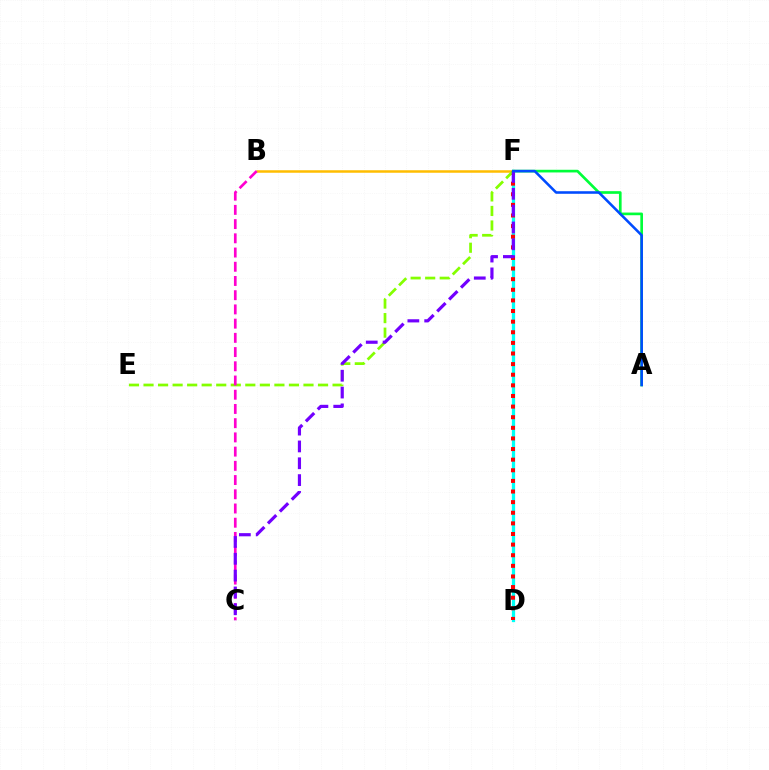{('D', 'F'): [{'color': '#00fff6', 'line_style': 'solid', 'thickness': 2.36}, {'color': '#ff0000', 'line_style': 'dotted', 'thickness': 2.88}], ('A', 'F'): [{'color': '#00ff39', 'line_style': 'solid', 'thickness': 1.93}, {'color': '#004bff', 'line_style': 'solid', 'thickness': 1.85}], ('B', 'F'): [{'color': '#ffbd00', 'line_style': 'solid', 'thickness': 1.81}], ('E', 'F'): [{'color': '#84ff00', 'line_style': 'dashed', 'thickness': 1.98}], ('B', 'C'): [{'color': '#ff00cf', 'line_style': 'dashed', 'thickness': 1.93}], ('C', 'F'): [{'color': '#7200ff', 'line_style': 'dashed', 'thickness': 2.29}]}